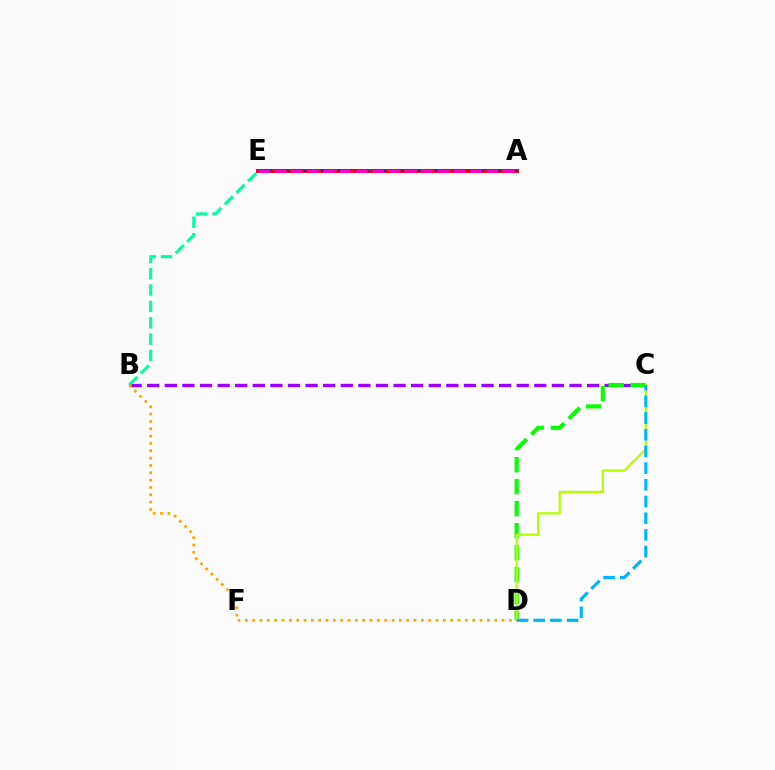{('B', 'C'): [{'color': '#9b00ff', 'line_style': 'dashed', 'thickness': 2.39}], ('C', 'D'): [{'color': '#08ff00', 'line_style': 'dashed', 'thickness': 2.99}, {'color': '#b3ff00', 'line_style': 'solid', 'thickness': 1.63}, {'color': '#00b5ff', 'line_style': 'dashed', 'thickness': 2.27}], ('A', 'E'): [{'color': '#ff0000', 'line_style': 'solid', 'thickness': 2.88}, {'color': '#0010ff', 'line_style': 'dotted', 'thickness': 1.55}, {'color': '#ff00bd', 'line_style': 'dashed', 'thickness': 2.21}], ('B', 'E'): [{'color': '#00ff9d', 'line_style': 'dashed', 'thickness': 2.22}], ('B', 'D'): [{'color': '#ffa500', 'line_style': 'dotted', 'thickness': 1.99}]}